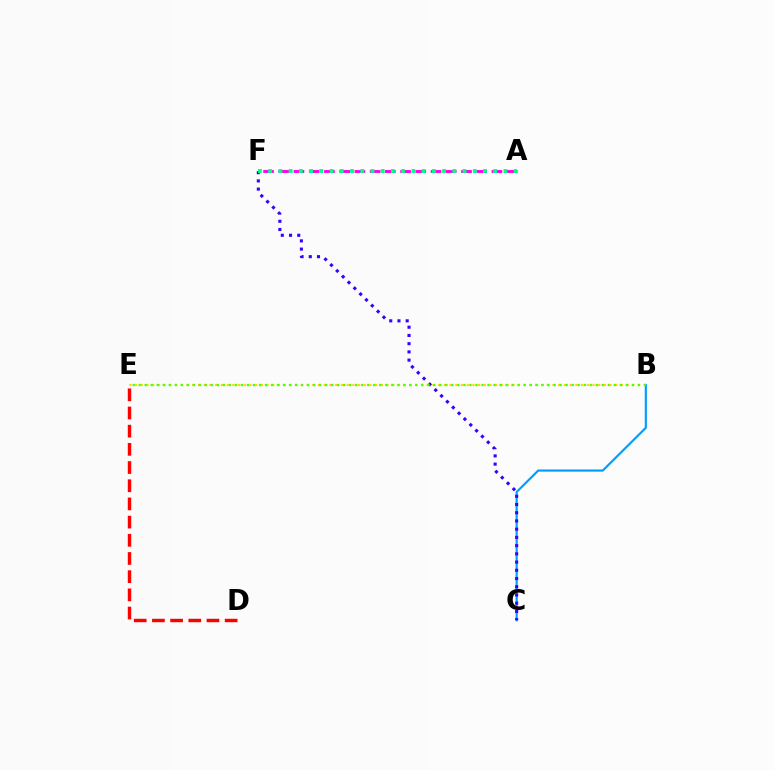{('D', 'E'): [{'color': '#ff0000', 'line_style': 'dashed', 'thickness': 2.47}], ('B', 'C'): [{'color': '#009eff', 'line_style': 'solid', 'thickness': 1.56}], ('A', 'F'): [{'color': '#ff00ed', 'line_style': 'dashed', 'thickness': 2.07}, {'color': '#00ff86', 'line_style': 'dotted', 'thickness': 2.78}], ('C', 'F'): [{'color': '#3700ff', 'line_style': 'dotted', 'thickness': 2.23}], ('B', 'E'): [{'color': '#ffd500', 'line_style': 'dotted', 'thickness': 1.55}, {'color': '#4fff00', 'line_style': 'dotted', 'thickness': 1.63}]}